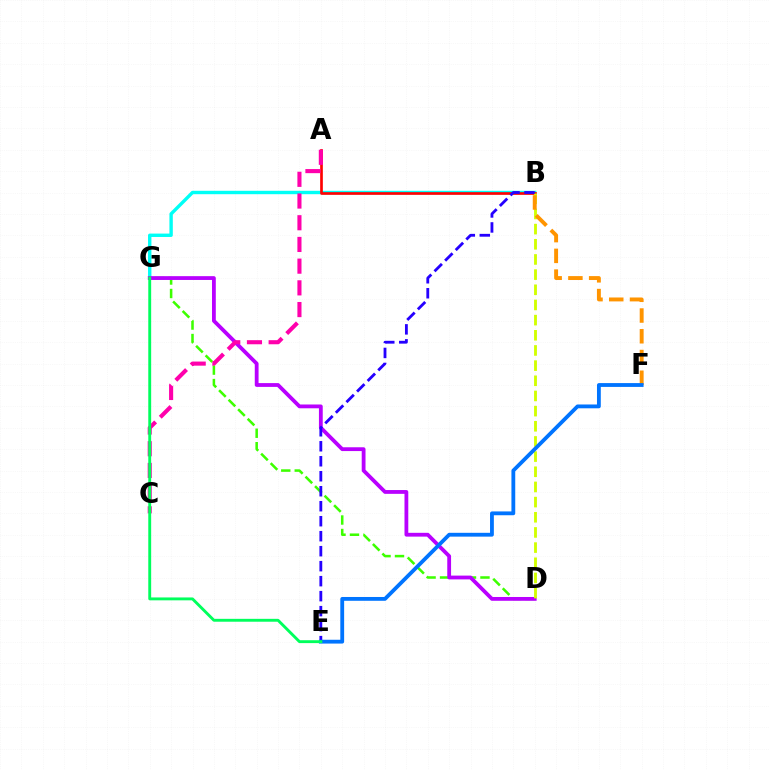{('B', 'G'): [{'color': '#00fff6', 'line_style': 'solid', 'thickness': 2.44}], ('D', 'G'): [{'color': '#3dff00', 'line_style': 'dashed', 'thickness': 1.83}, {'color': '#b900ff', 'line_style': 'solid', 'thickness': 2.74}], ('A', 'B'): [{'color': '#ff0000', 'line_style': 'solid', 'thickness': 1.93}], ('B', 'D'): [{'color': '#d1ff00', 'line_style': 'dashed', 'thickness': 2.06}], ('B', 'F'): [{'color': '#ff9400', 'line_style': 'dashed', 'thickness': 2.82}], ('A', 'C'): [{'color': '#ff00ac', 'line_style': 'dashed', 'thickness': 2.95}], ('B', 'E'): [{'color': '#2500ff', 'line_style': 'dashed', 'thickness': 2.04}], ('E', 'F'): [{'color': '#0074ff', 'line_style': 'solid', 'thickness': 2.75}], ('E', 'G'): [{'color': '#00ff5c', 'line_style': 'solid', 'thickness': 2.08}]}